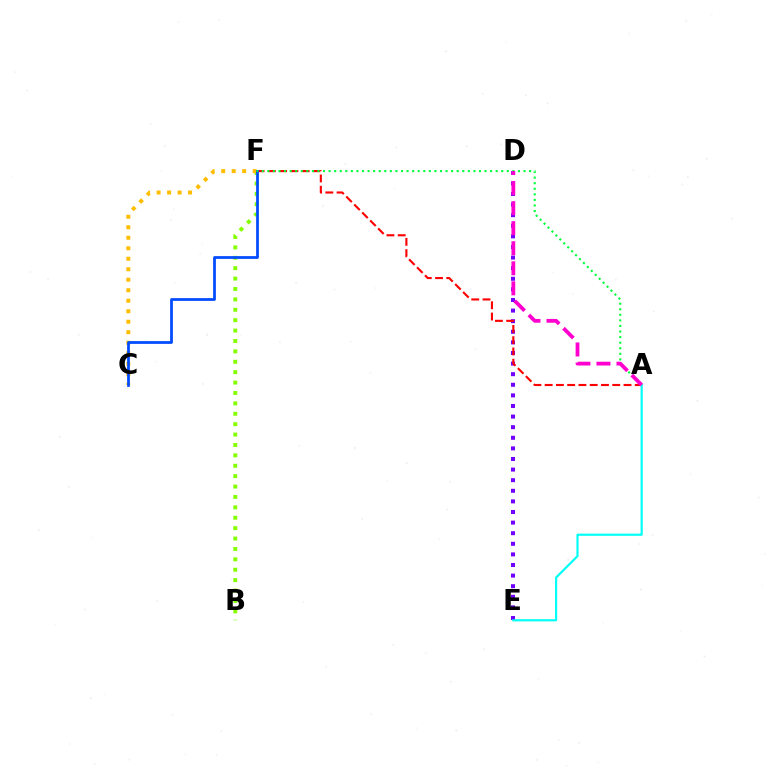{('B', 'F'): [{'color': '#84ff00', 'line_style': 'dotted', 'thickness': 2.83}], ('D', 'E'): [{'color': '#7200ff', 'line_style': 'dotted', 'thickness': 2.88}], ('A', 'F'): [{'color': '#ff0000', 'line_style': 'dashed', 'thickness': 1.53}, {'color': '#00ff39', 'line_style': 'dotted', 'thickness': 1.51}], ('A', 'E'): [{'color': '#00fff6', 'line_style': 'solid', 'thickness': 1.56}], ('C', 'F'): [{'color': '#ffbd00', 'line_style': 'dotted', 'thickness': 2.85}, {'color': '#004bff', 'line_style': 'solid', 'thickness': 1.98}], ('A', 'D'): [{'color': '#ff00cf', 'line_style': 'dashed', 'thickness': 2.72}]}